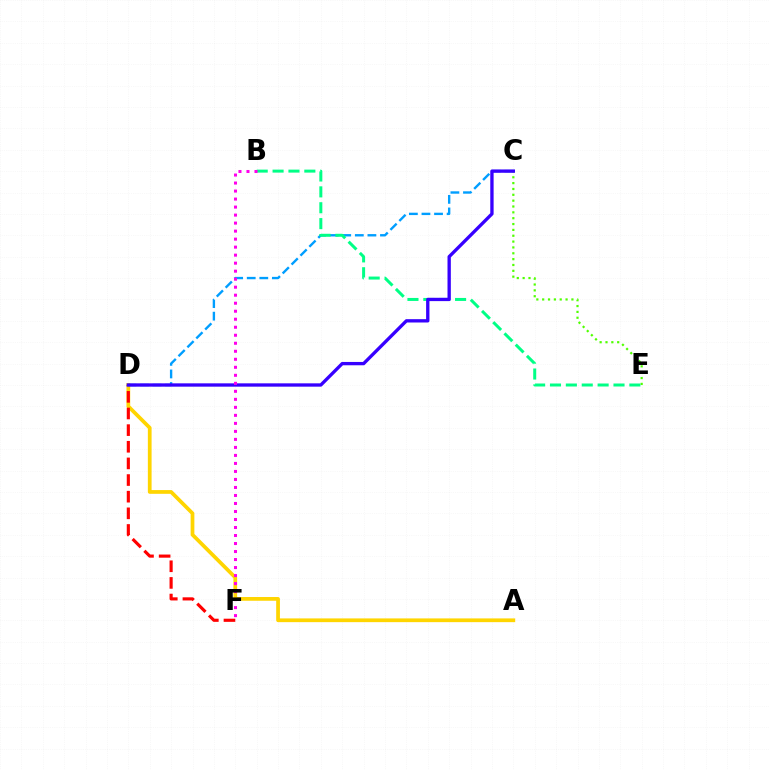{('C', 'E'): [{'color': '#4fff00', 'line_style': 'dotted', 'thickness': 1.59}], ('A', 'D'): [{'color': '#ffd500', 'line_style': 'solid', 'thickness': 2.7}], ('C', 'D'): [{'color': '#009eff', 'line_style': 'dashed', 'thickness': 1.71}, {'color': '#3700ff', 'line_style': 'solid', 'thickness': 2.4}], ('D', 'F'): [{'color': '#ff0000', 'line_style': 'dashed', 'thickness': 2.26}], ('B', 'E'): [{'color': '#00ff86', 'line_style': 'dashed', 'thickness': 2.16}], ('B', 'F'): [{'color': '#ff00ed', 'line_style': 'dotted', 'thickness': 2.18}]}